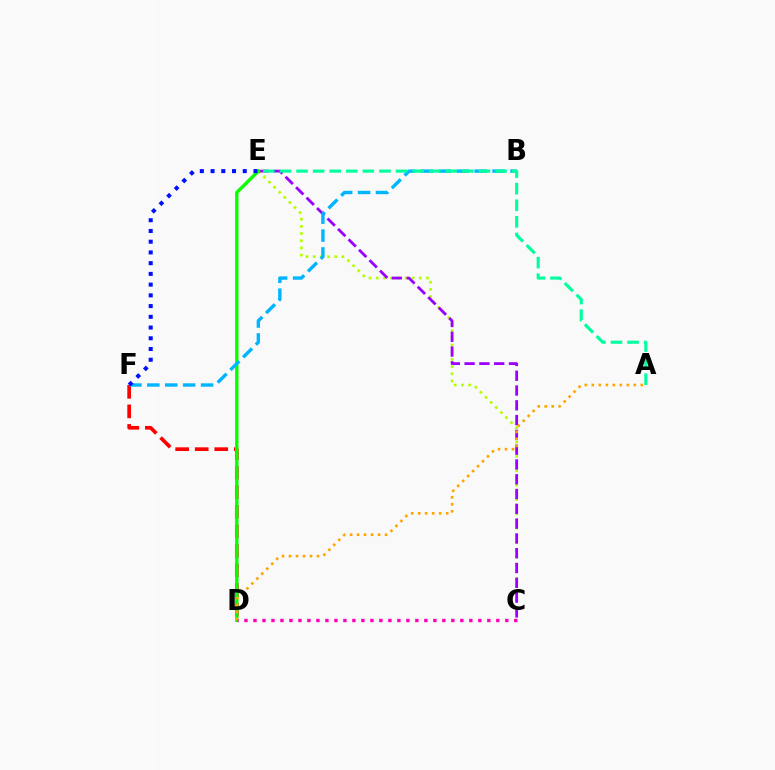{('D', 'F'): [{'color': '#ff0000', 'line_style': 'dashed', 'thickness': 2.66}], ('C', 'E'): [{'color': '#b3ff00', 'line_style': 'dotted', 'thickness': 1.95}, {'color': '#9b00ff', 'line_style': 'dashed', 'thickness': 2.01}], ('D', 'E'): [{'color': '#08ff00', 'line_style': 'solid', 'thickness': 2.41}], ('B', 'F'): [{'color': '#00b5ff', 'line_style': 'dashed', 'thickness': 2.43}], ('C', 'D'): [{'color': '#ff00bd', 'line_style': 'dotted', 'thickness': 2.44}], ('A', 'E'): [{'color': '#00ff9d', 'line_style': 'dashed', 'thickness': 2.25}], ('A', 'D'): [{'color': '#ffa500', 'line_style': 'dotted', 'thickness': 1.9}], ('E', 'F'): [{'color': '#0010ff', 'line_style': 'dotted', 'thickness': 2.92}]}